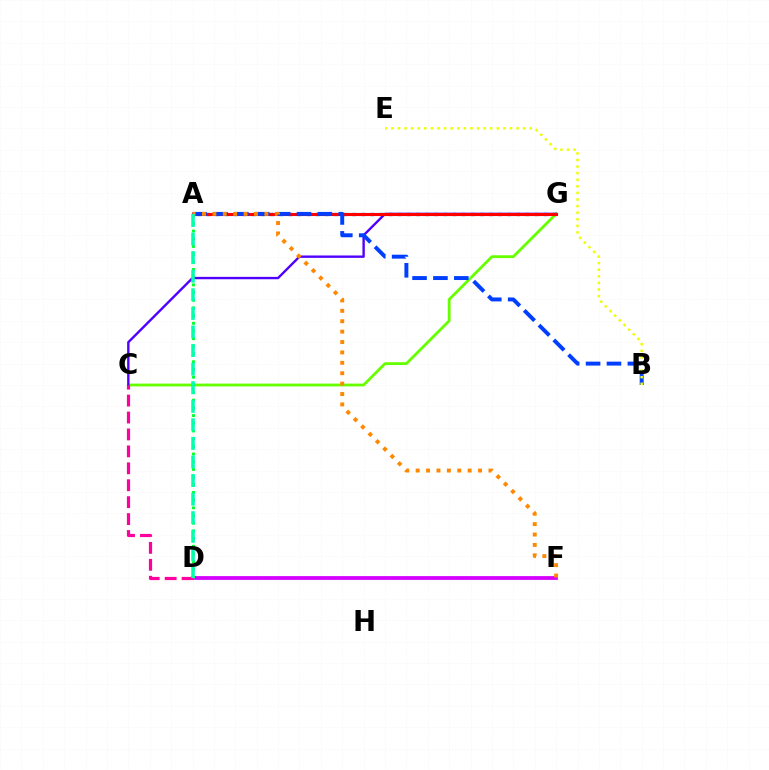{('A', 'G'): [{'color': '#00c7ff', 'line_style': 'dotted', 'thickness': 2.48}, {'color': '#ff0000', 'line_style': 'solid', 'thickness': 2.24}], ('C', 'G'): [{'color': '#66ff00', 'line_style': 'solid', 'thickness': 2.02}, {'color': '#4f00ff', 'line_style': 'solid', 'thickness': 1.71}], ('D', 'F'): [{'color': '#d600ff', 'line_style': 'solid', 'thickness': 2.73}], ('A', 'D'): [{'color': '#00ff27', 'line_style': 'dotted', 'thickness': 2.09}, {'color': '#00ffaf', 'line_style': 'dashed', 'thickness': 2.52}], ('C', 'D'): [{'color': '#ff00a0', 'line_style': 'dashed', 'thickness': 2.3}], ('A', 'B'): [{'color': '#003fff', 'line_style': 'dashed', 'thickness': 2.84}], ('A', 'F'): [{'color': '#ff8800', 'line_style': 'dotted', 'thickness': 2.83}], ('B', 'E'): [{'color': '#eeff00', 'line_style': 'dotted', 'thickness': 1.79}]}